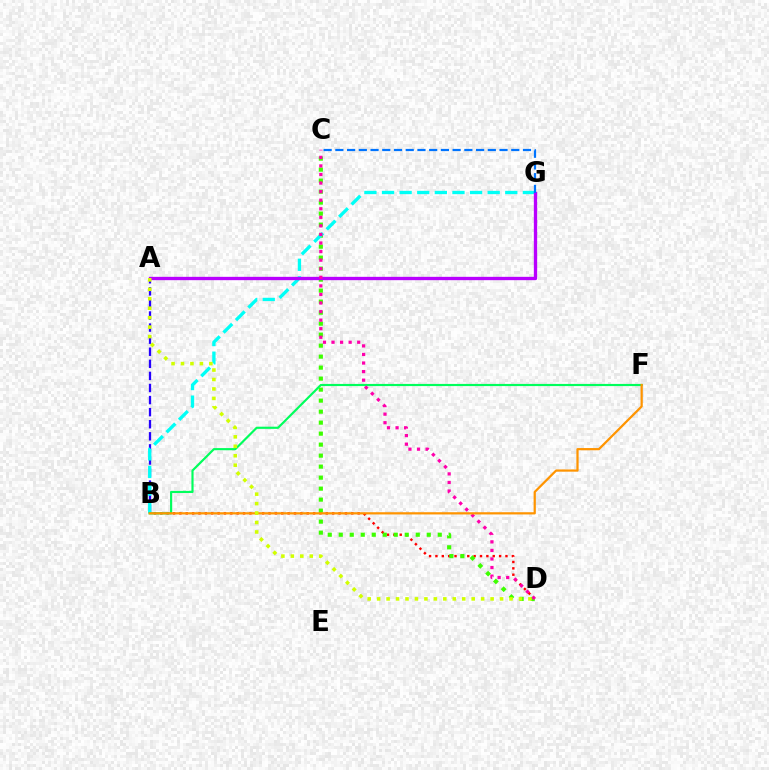{('A', 'B'): [{'color': '#2500ff', 'line_style': 'dashed', 'thickness': 1.64}], ('B', 'D'): [{'color': '#ff0000', 'line_style': 'dotted', 'thickness': 1.73}], ('C', 'D'): [{'color': '#3dff00', 'line_style': 'dotted', 'thickness': 2.99}, {'color': '#ff00ac', 'line_style': 'dotted', 'thickness': 2.33}], ('B', 'G'): [{'color': '#00fff6', 'line_style': 'dashed', 'thickness': 2.39}], ('A', 'G'): [{'color': '#b900ff', 'line_style': 'solid', 'thickness': 2.4}], ('B', 'F'): [{'color': '#00ff5c', 'line_style': 'solid', 'thickness': 1.56}, {'color': '#ff9400', 'line_style': 'solid', 'thickness': 1.61}], ('C', 'G'): [{'color': '#0074ff', 'line_style': 'dashed', 'thickness': 1.59}], ('A', 'D'): [{'color': '#d1ff00', 'line_style': 'dotted', 'thickness': 2.57}]}